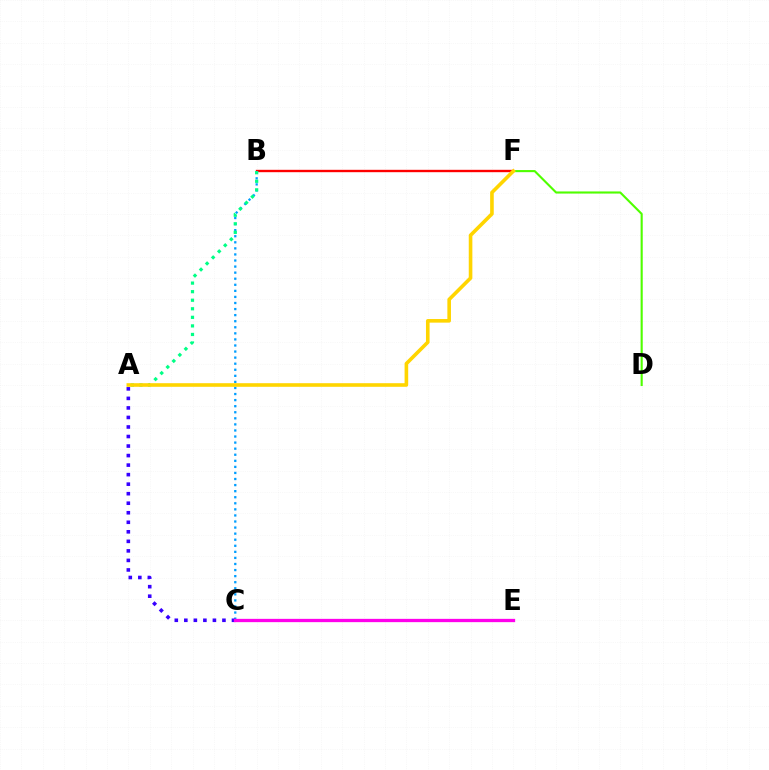{('B', 'F'): [{'color': '#ff0000', 'line_style': 'solid', 'thickness': 1.71}], ('D', 'F'): [{'color': '#4fff00', 'line_style': 'solid', 'thickness': 1.52}], ('B', 'C'): [{'color': '#009eff', 'line_style': 'dotted', 'thickness': 1.65}], ('A', 'C'): [{'color': '#3700ff', 'line_style': 'dotted', 'thickness': 2.59}], ('A', 'B'): [{'color': '#00ff86', 'line_style': 'dotted', 'thickness': 2.33}], ('A', 'F'): [{'color': '#ffd500', 'line_style': 'solid', 'thickness': 2.6}], ('C', 'E'): [{'color': '#ff00ed', 'line_style': 'solid', 'thickness': 2.37}]}